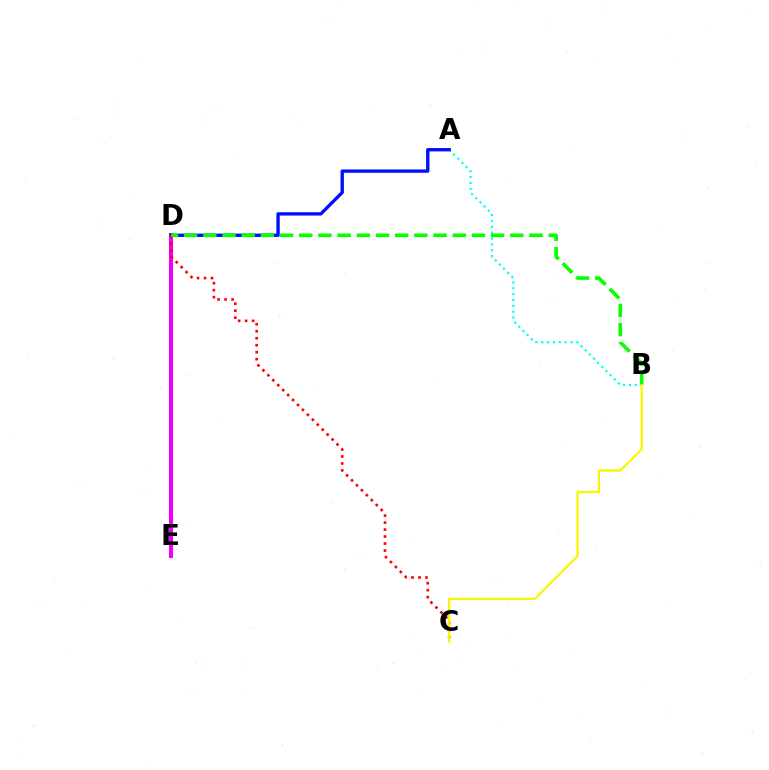{('A', 'B'): [{'color': '#00fff6', 'line_style': 'dotted', 'thickness': 1.59}], ('D', 'E'): [{'color': '#ee00ff', 'line_style': 'solid', 'thickness': 2.92}], ('A', 'D'): [{'color': '#0010ff', 'line_style': 'solid', 'thickness': 2.41}], ('C', 'D'): [{'color': '#ff0000', 'line_style': 'dotted', 'thickness': 1.9}], ('B', 'D'): [{'color': '#08ff00', 'line_style': 'dashed', 'thickness': 2.61}], ('B', 'C'): [{'color': '#fcf500', 'line_style': 'solid', 'thickness': 1.62}]}